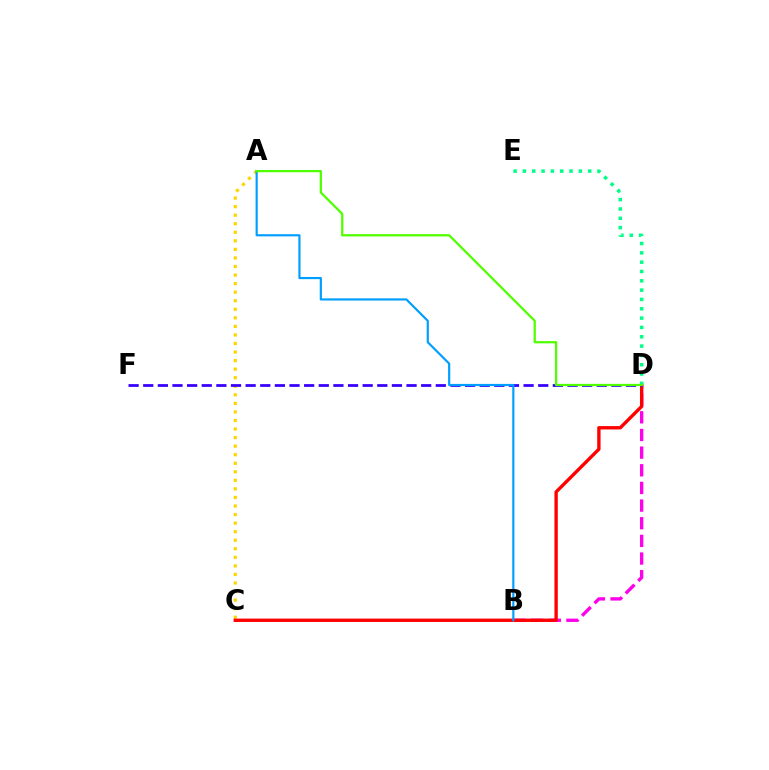{('B', 'D'): [{'color': '#ff00ed', 'line_style': 'dashed', 'thickness': 2.4}], ('A', 'C'): [{'color': '#ffd500', 'line_style': 'dotted', 'thickness': 2.32}], ('C', 'D'): [{'color': '#ff0000', 'line_style': 'solid', 'thickness': 2.42}], ('D', 'F'): [{'color': '#3700ff', 'line_style': 'dashed', 'thickness': 1.99}], ('D', 'E'): [{'color': '#00ff86', 'line_style': 'dotted', 'thickness': 2.53}], ('A', 'B'): [{'color': '#009eff', 'line_style': 'solid', 'thickness': 1.56}], ('A', 'D'): [{'color': '#4fff00', 'line_style': 'solid', 'thickness': 1.62}]}